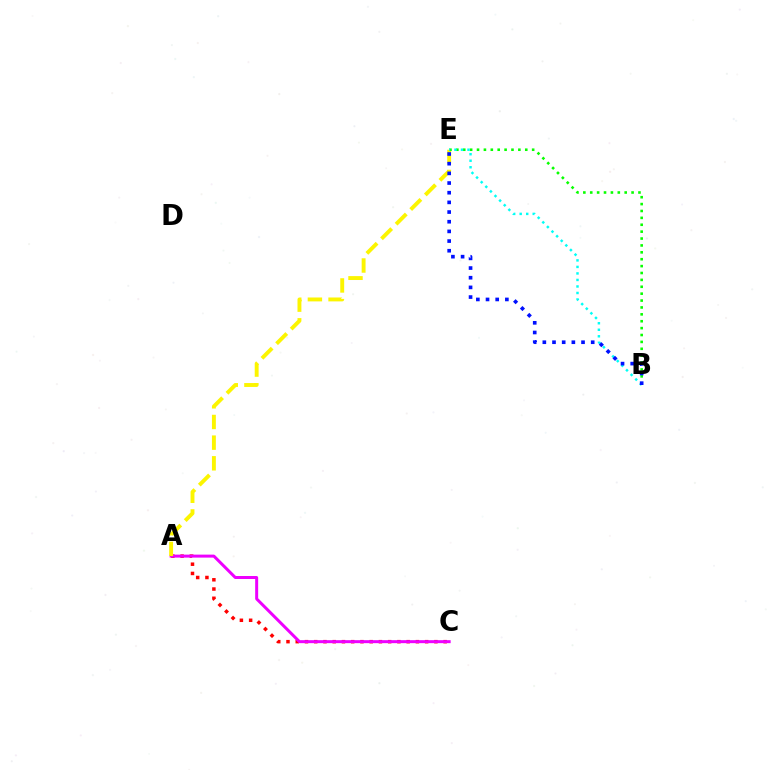{('A', 'C'): [{'color': '#ff0000', 'line_style': 'dotted', 'thickness': 2.51}, {'color': '#ee00ff', 'line_style': 'solid', 'thickness': 2.15}], ('A', 'E'): [{'color': '#fcf500', 'line_style': 'dashed', 'thickness': 2.81}], ('B', 'E'): [{'color': '#08ff00', 'line_style': 'dotted', 'thickness': 1.87}, {'color': '#00fff6', 'line_style': 'dotted', 'thickness': 1.77}, {'color': '#0010ff', 'line_style': 'dotted', 'thickness': 2.63}]}